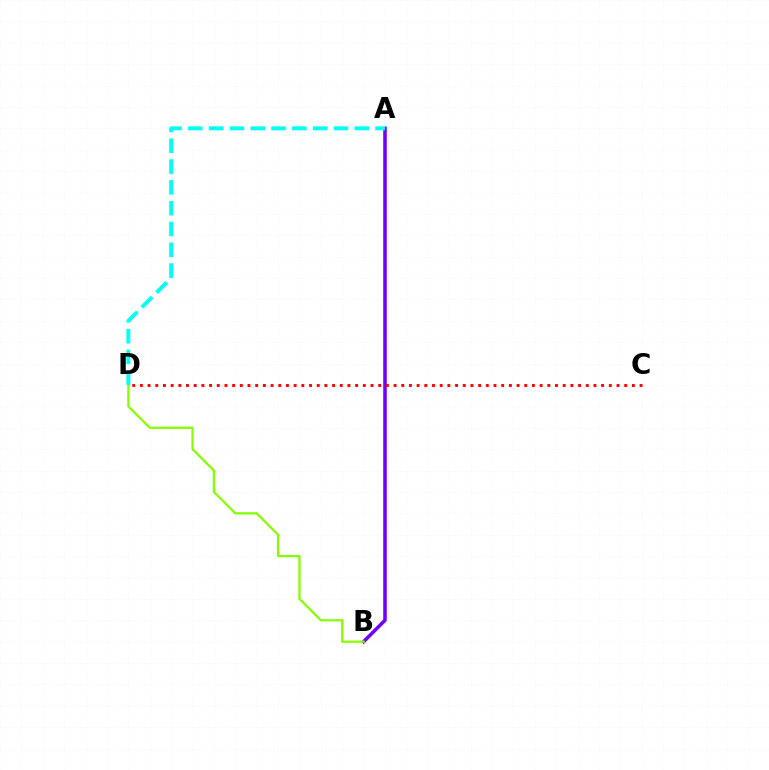{('A', 'B'): [{'color': '#7200ff', 'line_style': 'solid', 'thickness': 2.56}], ('C', 'D'): [{'color': '#ff0000', 'line_style': 'dotted', 'thickness': 2.09}], ('B', 'D'): [{'color': '#84ff00', 'line_style': 'solid', 'thickness': 1.61}], ('A', 'D'): [{'color': '#00fff6', 'line_style': 'dashed', 'thickness': 2.83}]}